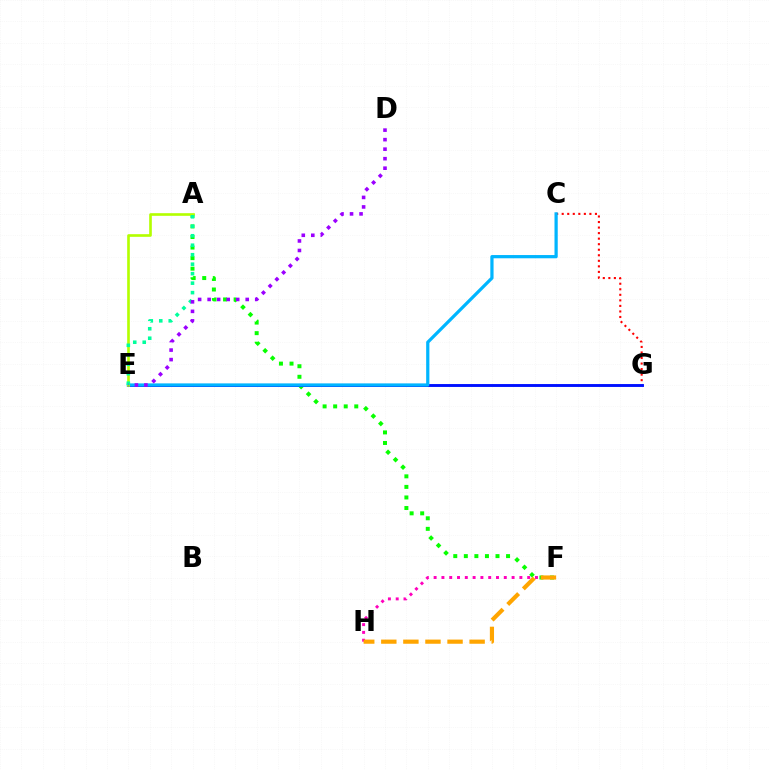{('A', 'F'): [{'color': '#08ff00', 'line_style': 'dotted', 'thickness': 2.87}], ('F', 'H'): [{'color': '#ff00bd', 'line_style': 'dotted', 'thickness': 2.12}, {'color': '#ffa500', 'line_style': 'dashed', 'thickness': 3.0}], ('C', 'G'): [{'color': '#ff0000', 'line_style': 'dotted', 'thickness': 1.51}], ('E', 'G'): [{'color': '#0010ff', 'line_style': 'solid', 'thickness': 2.08}], ('C', 'E'): [{'color': '#00b5ff', 'line_style': 'solid', 'thickness': 2.32}], ('A', 'E'): [{'color': '#b3ff00', 'line_style': 'solid', 'thickness': 1.9}, {'color': '#00ff9d', 'line_style': 'dotted', 'thickness': 2.58}], ('D', 'E'): [{'color': '#9b00ff', 'line_style': 'dotted', 'thickness': 2.59}]}